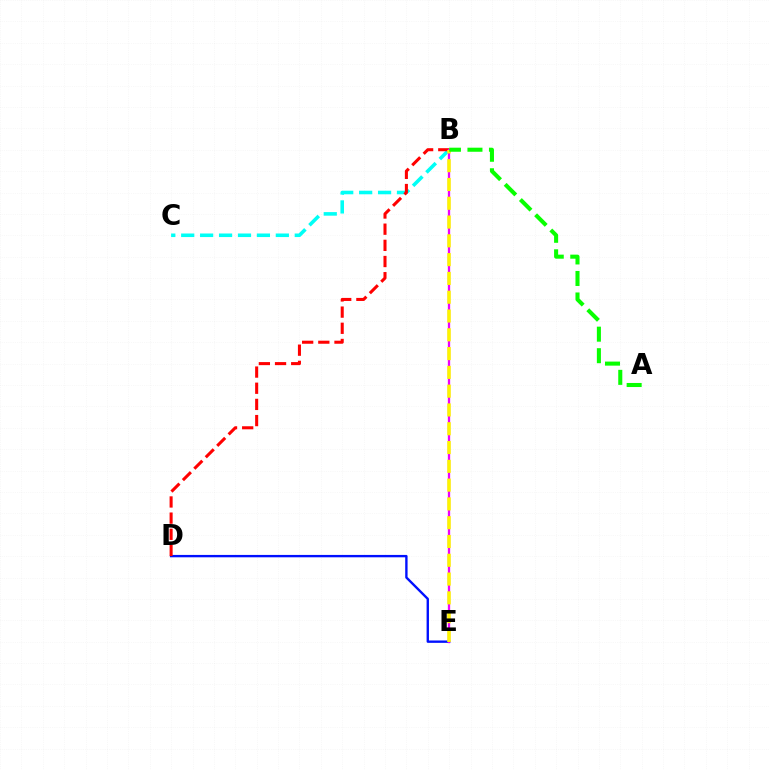{('D', 'E'): [{'color': '#0010ff', 'line_style': 'solid', 'thickness': 1.71}], ('B', 'C'): [{'color': '#00fff6', 'line_style': 'dashed', 'thickness': 2.57}], ('B', 'D'): [{'color': '#ff0000', 'line_style': 'dashed', 'thickness': 2.2}], ('B', 'E'): [{'color': '#ee00ff', 'line_style': 'solid', 'thickness': 1.67}, {'color': '#fcf500', 'line_style': 'dashed', 'thickness': 2.55}], ('A', 'B'): [{'color': '#08ff00', 'line_style': 'dashed', 'thickness': 2.92}]}